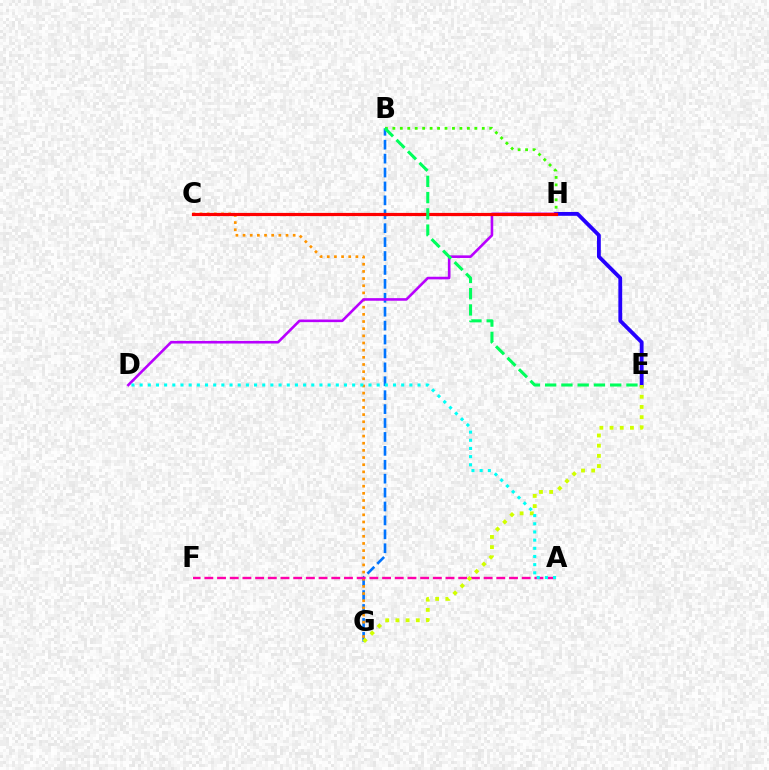{('E', 'H'): [{'color': '#2500ff', 'line_style': 'solid', 'thickness': 2.76}], ('B', 'G'): [{'color': '#0074ff', 'line_style': 'dashed', 'thickness': 1.89}], ('B', 'H'): [{'color': '#3dff00', 'line_style': 'dotted', 'thickness': 2.02}], ('C', 'G'): [{'color': '#ff9400', 'line_style': 'dotted', 'thickness': 1.95}], ('A', 'F'): [{'color': '#ff00ac', 'line_style': 'dashed', 'thickness': 1.72}], ('E', 'G'): [{'color': '#d1ff00', 'line_style': 'dotted', 'thickness': 2.77}], ('D', 'H'): [{'color': '#b900ff', 'line_style': 'solid', 'thickness': 1.88}], ('C', 'H'): [{'color': '#ff0000', 'line_style': 'solid', 'thickness': 2.3}], ('A', 'D'): [{'color': '#00fff6', 'line_style': 'dotted', 'thickness': 2.22}], ('B', 'E'): [{'color': '#00ff5c', 'line_style': 'dashed', 'thickness': 2.21}]}